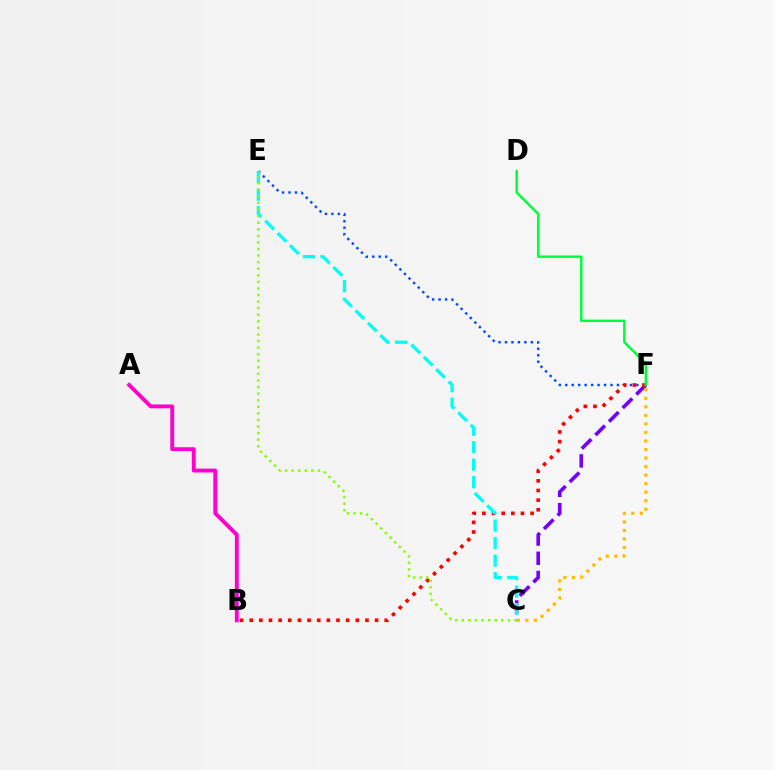{('C', 'F'): [{'color': '#7200ff', 'line_style': 'dashed', 'thickness': 2.61}, {'color': '#ffbd00', 'line_style': 'dotted', 'thickness': 2.32}], ('E', 'F'): [{'color': '#004bff', 'line_style': 'dotted', 'thickness': 1.76}], ('B', 'F'): [{'color': '#ff0000', 'line_style': 'dotted', 'thickness': 2.62}], ('D', 'F'): [{'color': '#00ff39', 'line_style': 'solid', 'thickness': 1.77}], ('C', 'E'): [{'color': '#00fff6', 'line_style': 'dashed', 'thickness': 2.38}, {'color': '#84ff00', 'line_style': 'dotted', 'thickness': 1.79}], ('A', 'B'): [{'color': '#ff00cf', 'line_style': 'solid', 'thickness': 2.8}]}